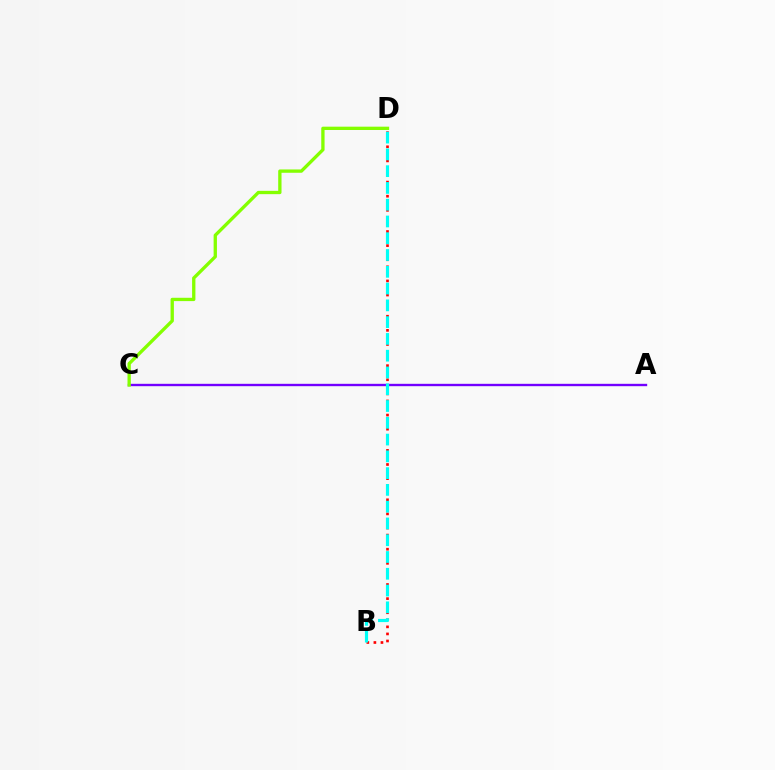{('B', 'D'): [{'color': '#ff0000', 'line_style': 'dotted', 'thickness': 1.92}, {'color': '#00fff6', 'line_style': 'dashed', 'thickness': 2.28}], ('A', 'C'): [{'color': '#7200ff', 'line_style': 'solid', 'thickness': 1.7}], ('C', 'D'): [{'color': '#84ff00', 'line_style': 'solid', 'thickness': 2.39}]}